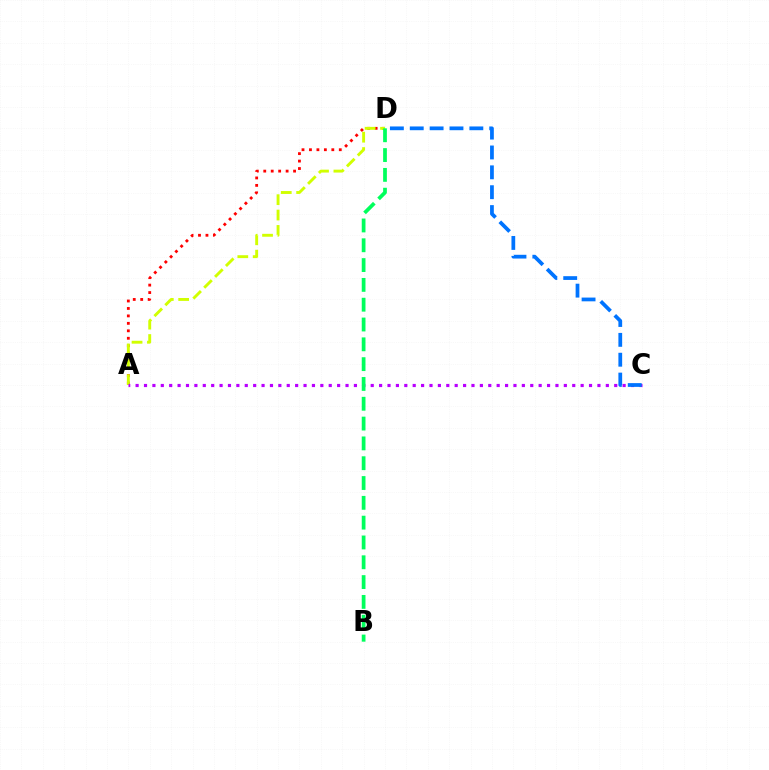{('A', 'D'): [{'color': '#ff0000', 'line_style': 'dotted', 'thickness': 2.03}, {'color': '#d1ff00', 'line_style': 'dashed', 'thickness': 2.09}], ('A', 'C'): [{'color': '#b900ff', 'line_style': 'dotted', 'thickness': 2.28}], ('C', 'D'): [{'color': '#0074ff', 'line_style': 'dashed', 'thickness': 2.7}], ('B', 'D'): [{'color': '#00ff5c', 'line_style': 'dashed', 'thickness': 2.69}]}